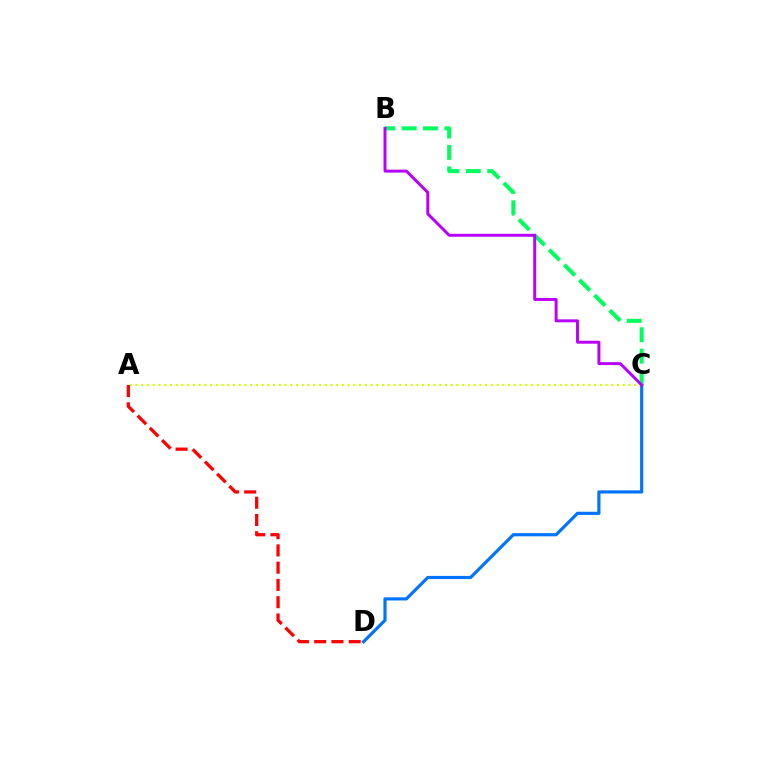{('A', 'C'): [{'color': '#d1ff00', 'line_style': 'dotted', 'thickness': 1.56}], ('A', 'D'): [{'color': '#ff0000', 'line_style': 'dashed', 'thickness': 2.35}], ('C', 'D'): [{'color': '#0074ff', 'line_style': 'solid', 'thickness': 2.28}], ('B', 'C'): [{'color': '#00ff5c', 'line_style': 'dashed', 'thickness': 2.91}, {'color': '#b900ff', 'line_style': 'solid', 'thickness': 2.13}]}